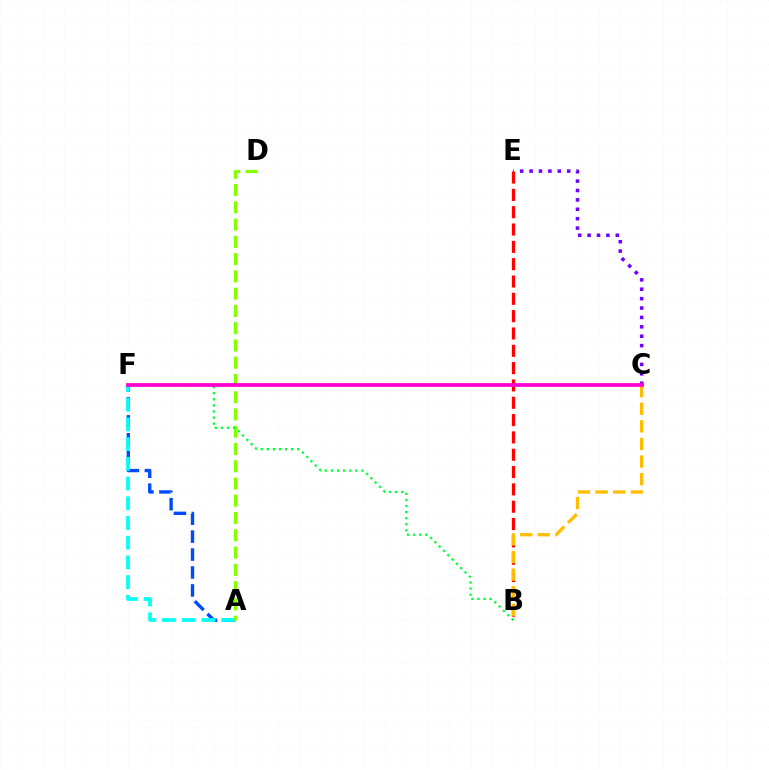{('C', 'E'): [{'color': '#7200ff', 'line_style': 'dotted', 'thickness': 2.55}], ('A', 'F'): [{'color': '#004bff', 'line_style': 'dashed', 'thickness': 2.44}, {'color': '#00fff6', 'line_style': 'dashed', 'thickness': 2.68}], ('B', 'E'): [{'color': '#ff0000', 'line_style': 'dashed', 'thickness': 2.35}], ('A', 'D'): [{'color': '#84ff00', 'line_style': 'dashed', 'thickness': 2.35}], ('B', 'F'): [{'color': '#00ff39', 'line_style': 'dotted', 'thickness': 1.65}], ('B', 'C'): [{'color': '#ffbd00', 'line_style': 'dashed', 'thickness': 2.39}], ('C', 'F'): [{'color': '#ff00cf', 'line_style': 'solid', 'thickness': 2.69}]}